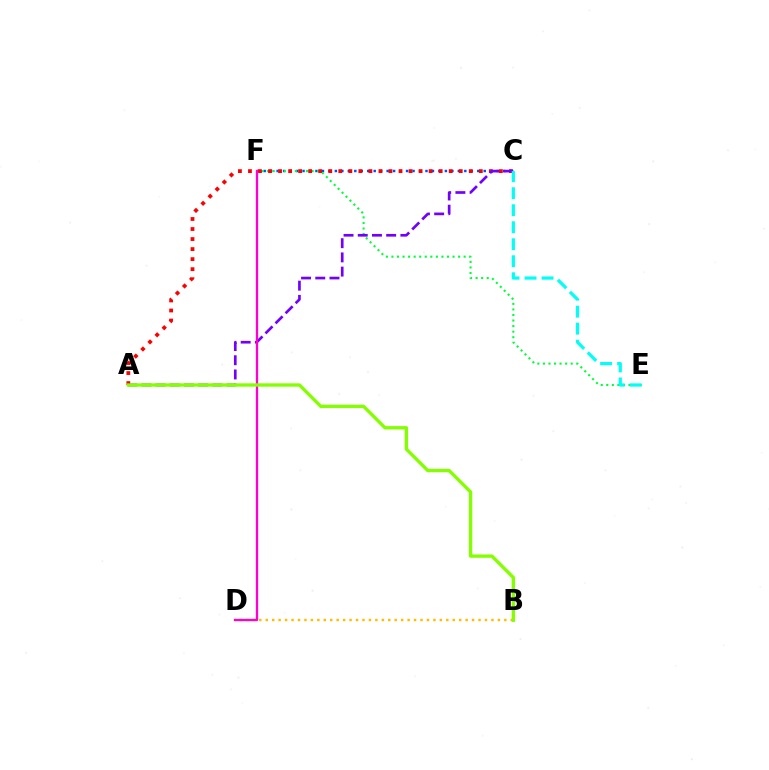{('C', 'F'): [{'color': '#004bff', 'line_style': 'dotted', 'thickness': 1.76}], ('E', 'F'): [{'color': '#00ff39', 'line_style': 'dotted', 'thickness': 1.51}], ('A', 'C'): [{'color': '#ff0000', 'line_style': 'dotted', 'thickness': 2.73}, {'color': '#7200ff', 'line_style': 'dashed', 'thickness': 1.93}], ('B', 'D'): [{'color': '#ffbd00', 'line_style': 'dotted', 'thickness': 1.75}], ('D', 'F'): [{'color': '#ff00cf', 'line_style': 'solid', 'thickness': 1.66}], ('C', 'E'): [{'color': '#00fff6', 'line_style': 'dashed', 'thickness': 2.31}], ('A', 'B'): [{'color': '#84ff00', 'line_style': 'solid', 'thickness': 2.4}]}